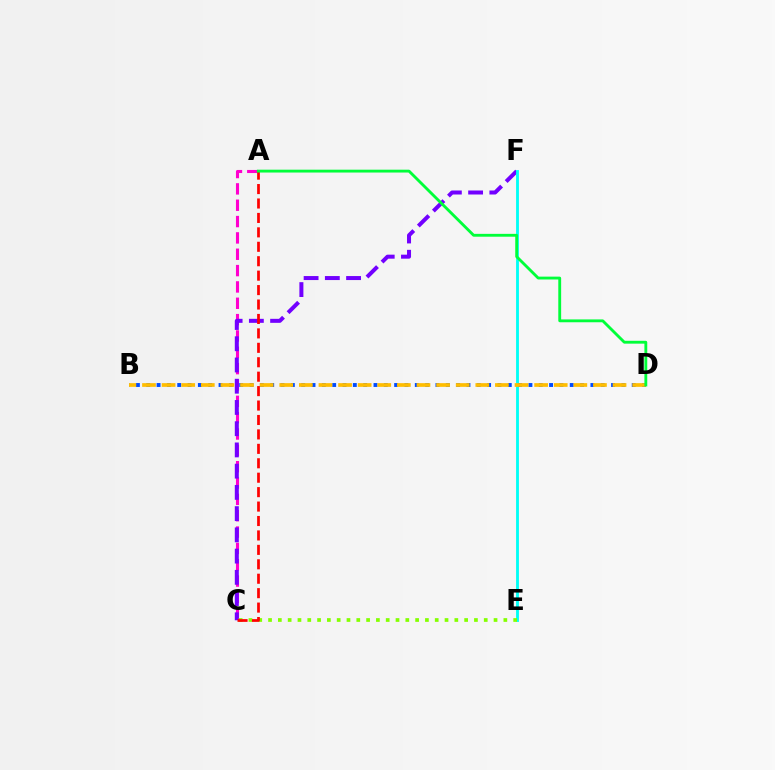{('A', 'C'): [{'color': '#ff00cf', 'line_style': 'dashed', 'thickness': 2.22}, {'color': '#ff0000', 'line_style': 'dashed', 'thickness': 1.96}], ('C', 'F'): [{'color': '#7200ff', 'line_style': 'dashed', 'thickness': 2.88}], ('E', 'F'): [{'color': '#00fff6', 'line_style': 'solid', 'thickness': 2.05}], ('B', 'D'): [{'color': '#004bff', 'line_style': 'dotted', 'thickness': 2.81}, {'color': '#ffbd00', 'line_style': 'dashed', 'thickness': 2.66}], ('C', 'E'): [{'color': '#84ff00', 'line_style': 'dotted', 'thickness': 2.66}], ('A', 'D'): [{'color': '#00ff39', 'line_style': 'solid', 'thickness': 2.05}]}